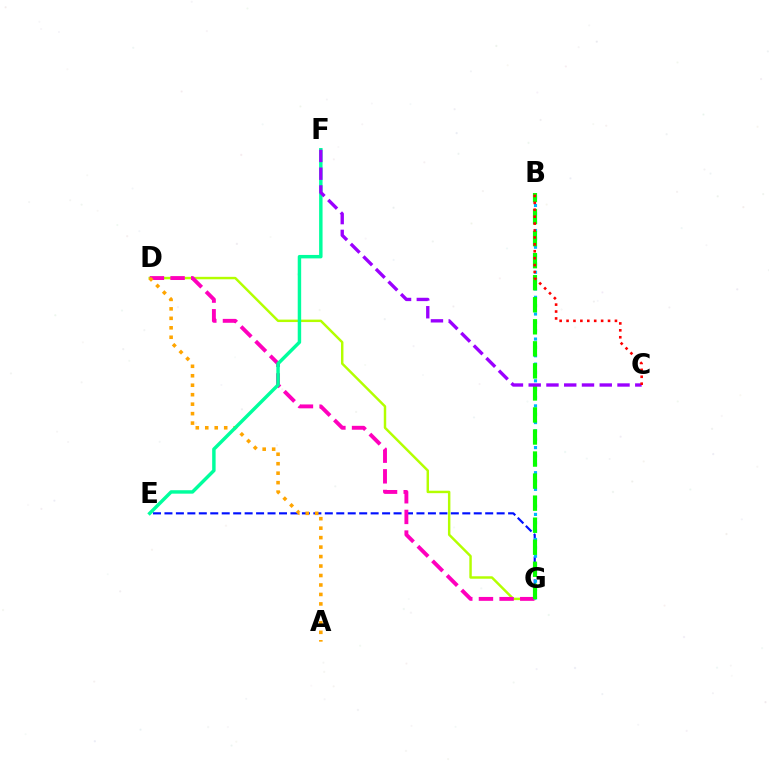{('D', 'G'): [{'color': '#b3ff00', 'line_style': 'solid', 'thickness': 1.76}, {'color': '#ff00bd', 'line_style': 'dashed', 'thickness': 2.81}], ('E', 'G'): [{'color': '#0010ff', 'line_style': 'dashed', 'thickness': 1.56}], ('A', 'D'): [{'color': '#ffa500', 'line_style': 'dotted', 'thickness': 2.57}], ('B', 'G'): [{'color': '#00b5ff', 'line_style': 'dotted', 'thickness': 2.27}, {'color': '#08ff00', 'line_style': 'dashed', 'thickness': 2.99}], ('E', 'F'): [{'color': '#00ff9d', 'line_style': 'solid', 'thickness': 2.48}], ('C', 'F'): [{'color': '#9b00ff', 'line_style': 'dashed', 'thickness': 2.41}], ('B', 'C'): [{'color': '#ff0000', 'line_style': 'dotted', 'thickness': 1.88}]}